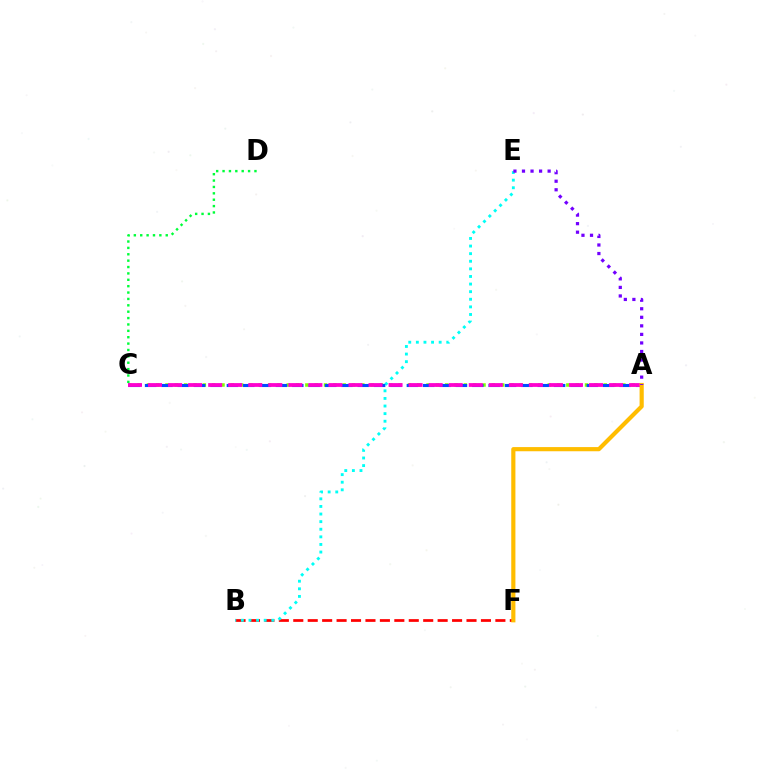{('B', 'F'): [{'color': '#ff0000', 'line_style': 'dashed', 'thickness': 1.96}], ('A', 'C'): [{'color': '#84ff00', 'line_style': 'dotted', 'thickness': 2.53}, {'color': '#004bff', 'line_style': 'dashed', 'thickness': 2.22}, {'color': '#ff00cf', 'line_style': 'dashed', 'thickness': 2.72}], ('B', 'E'): [{'color': '#00fff6', 'line_style': 'dotted', 'thickness': 2.07}], ('A', 'F'): [{'color': '#ffbd00', 'line_style': 'solid', 'thickness': 3.0}], ('C', 'D'): [{'color': '#00ff39', 'line_style': 'dotted', 'thickness': 1.73}], ('A', 'E'): [{'color': '#7200ff', 'line_style': 'dotted', 'thickness': 2.32}]}